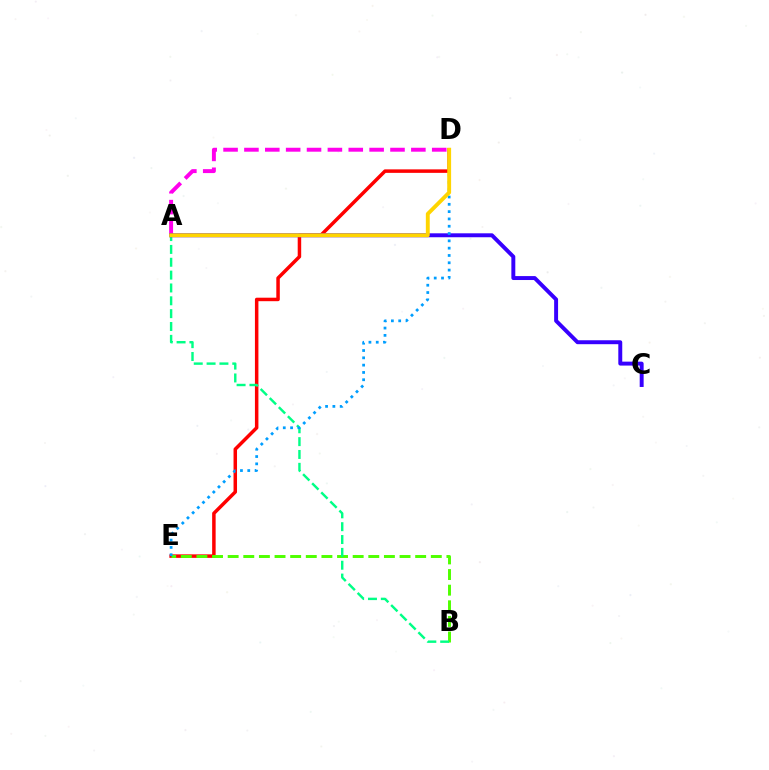{('D', 'E'): [{'color': '#ff0000', 'line_style': 'solid', 'thickness': 2.51}, {'color': '#009eff', 'line_style': 'dotted', 'thickness': 1.99}], ('A', 'D'): [{'color': '#ff00ed', 'line_style': 'dashed', 'thickness': 2.83}, {'color': '#ffd500', 'line_style': 'solid', 'thickness': 2.8}], ('B', 'E'): [{'color': '#4fff00', 'line_style': 'dashed', 'thickness': 2.12}], ('A', 'B'): [{'color': '#00ff86', 'line_style': 'dashed', 'thickness': 1.75}], ('A', 'C'): [{'color': '#3700ff', 'line_style': 'solid', 'thickness': 2.84}]}